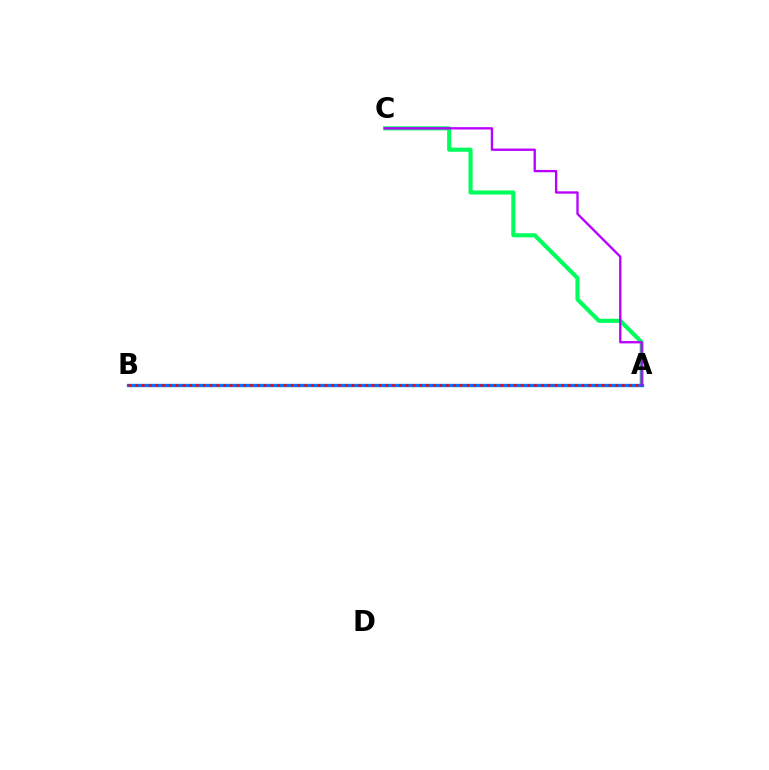{('A', 'C'): [{'color': '#00ff5c', 'line_style': 'solid', 'thickness': 2.96}, {'color': '#b900ff', 'line_style': 'solid', 'thickness': 1.68}], ('A', 'B'): [{'color': '#d1ff00', 'line_style': 'dotted', 'thickness': 2.39}, {'color': '#0074ff', 'line_style': 'solid', 'thickness': 2.38}, {'color': '#ff0000', 'line_style': 'dotted', 'thickness': 1.84}]}